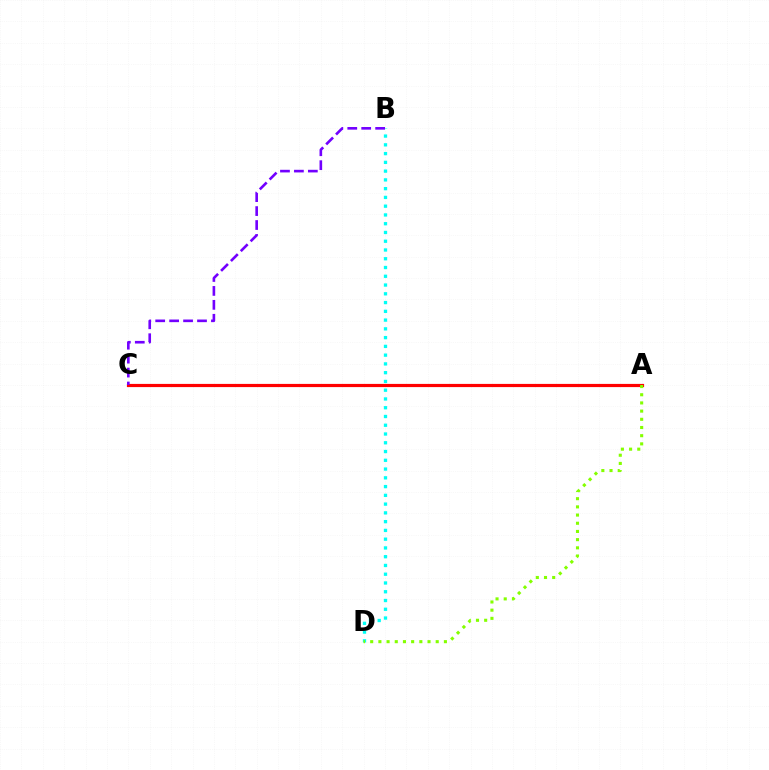{('B', 'D'): [{'color': '#00fff6', 'line_style': 'dotted', 'thickness': 2.38}], ('A', 'C'): [{'color': '#ff0000', 'line_style': 'solid', 'thickness': 2.29}], ('A', 'D'): [{'color': '#84ff00', 'line_style': 'dotted', 'thickness': 2.22}], ('B', 'C'): [{'color': '#7200ff', 'line_style': 'dashed', 'thickness': 1.89}]}